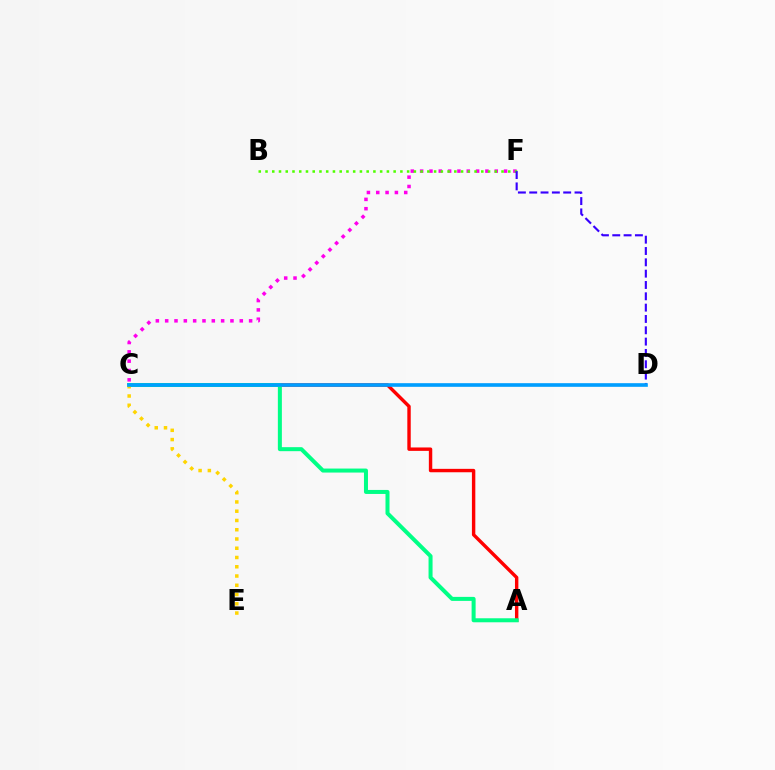{('A', 'C'): [{'color': '#ff0000', 'line_style': 'solid', 'thickness': 2.45}, {'color': '#00ff86', 'line_style': 'solid', 'thickness': 2.89}], ('C', 'F'): [{'color': '#ff00ed', 'line_style': 'dotted', 'thickness': 2.53}], ('B', 'F'): [{'color': '#4fff00', 'line_style': 'dotted', 'thickness': 1.83}], ('D', 'F'): [{'color': '#3700ff', 'line_style': 'dashed', 'thickness': 1.54}], ('C', 'E'): [{'color': '#ffd500', 'line_style': 'dotted', 'thickness': 2.52}], ('C', 'D'): [{'color': '#009eff', 'line_style': 'solid', 'thickness': 2.62}]}